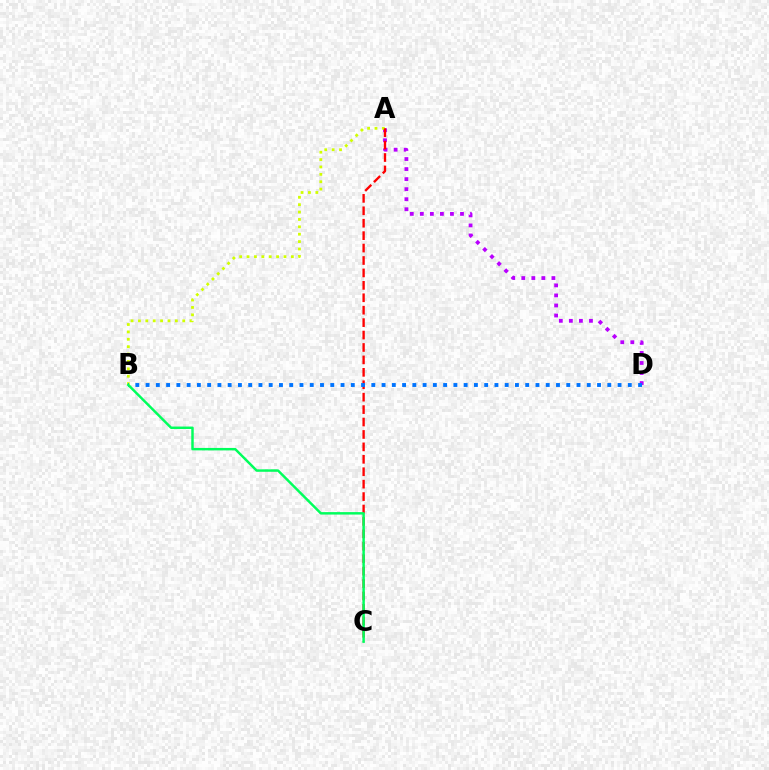{('A', 'D'): [{'color': '#b900ff', 'line_style': 'dotted', 'thickness': 2.73}], ('A', 'B'): [{'color': '#d1ff00', 'line_style': 'dotted', 'thickness': 2.01}], ('A', 'C'): [{'color': '#ff0000', 'line_style': 'dashed', 'thickness': 1.69}], ('B', 'D'): [{'color': '#0074ff', 'line_style': 'dotted', 'thickness': 2.79}], ('B', 'C'): [{'color': '#00ff5c', 'line_style': 'solid', 'thickness': 1.78}]}